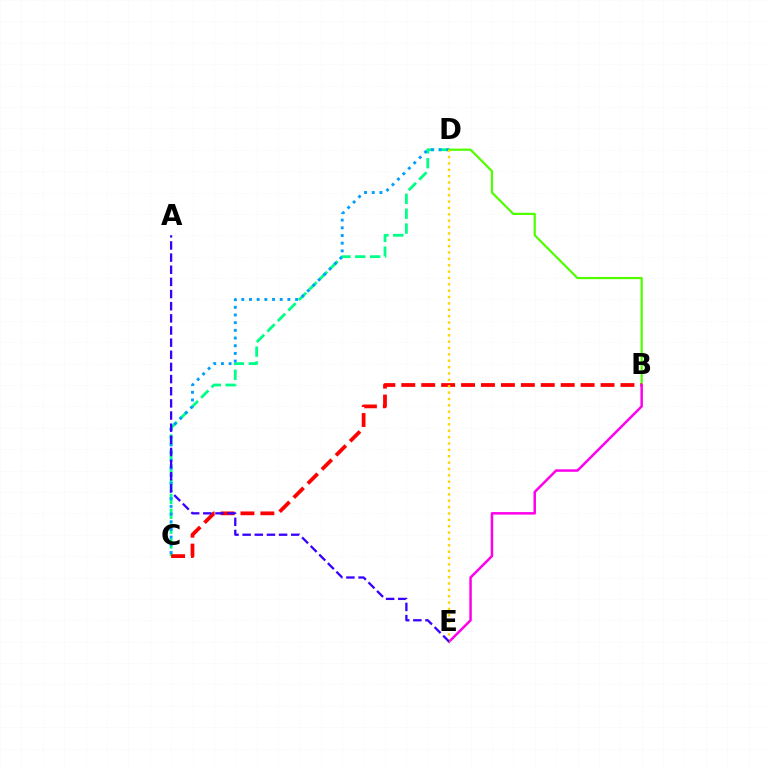{('C', 'D'): [{'color': '#00ff86', 'line_style': 'dashed', 'thickness': 2.02}, {'color': '#009eff', 'line_style': 'dotted', 'thickness': 2.09}], ('B', 'D'): [{'color': '#4fff00', 'line_style': 'solid', 'thickness': 1.59}], ('B', 'C'): [{'color': '#ff0000', 'line_style': 'dashed', 'thickness': 2.71}], ('B', 'E'): [{'color': '#ff00ed', 'line_style': 'solid', 'thickness': 1.8}], ('D', 'E'): [{'color': '#ffd500', 'line_style': 'dotted', 'thickness': 1.73}], ('A', 'E'): [{'color': '#3700ff', 'line_style': 'dashed', 'thickness': 1.65}]}